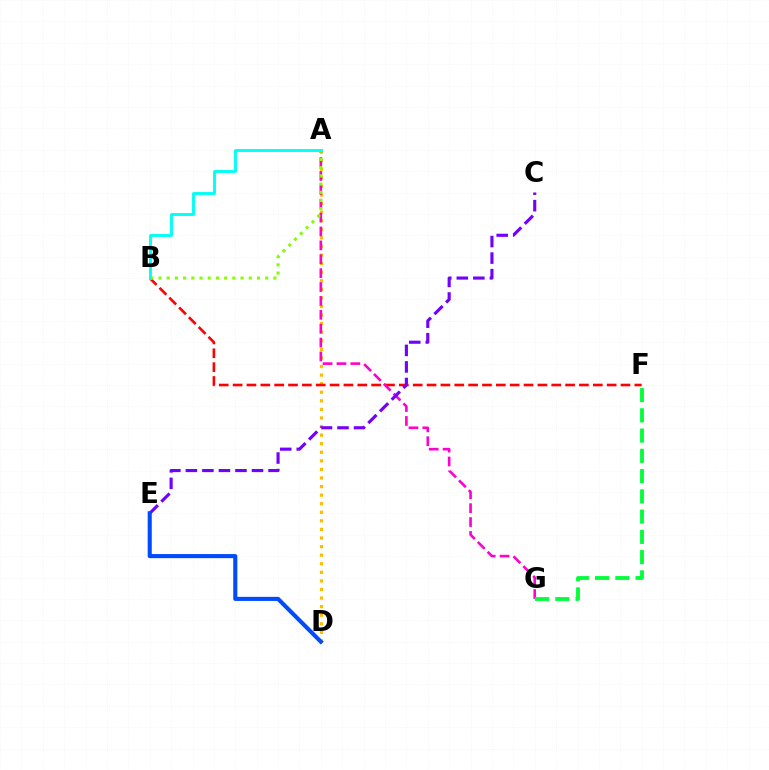{('A', 'D'): [{'color': '#ffbd00', 'line_style': 'dotted', 'thickness': 2.33}], ('B', 'F'): [{'color': '#ff0000', 'line_style': 'dashed', 'thickness': 1.88}], ('A', 'G'): [{'color': '#ff00cf', 'line_style': 'dashed', 'thickness': 1.89}], ('F', 'G'): [{'color': '#00ff39', 'line_style': 'dashed', 'thickness': 2.75}], ('C', 'E'): [{'color': '#7200ff', 'line_style': 'dashed', 'thickness': 2.25}], ('A', 'B'): [{'color': '#84ff00', 'line_style': 'dotted', 'thickness': 2.23}, {'color': '#00fff6', 'line_style': 'solid', 'thickness': 2.07}], ('D', 'E'): [{'color': '#004bff', 'line_style': 'solid', 'thickness': 2.95}]}